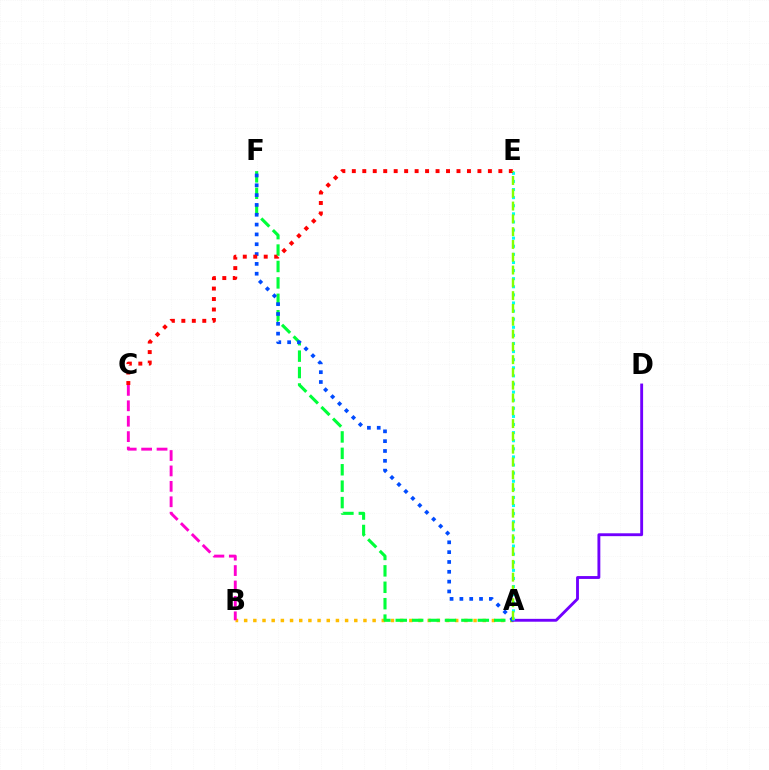{('A', 'B'): [{'color': '#ffbd00', 'line_style': 'dotted', 'thickness': 2.49}], ('A', 'F'): [{'color': '#00ff39', 'line_style': 'dashed', 'thickness': 2.23}, {'color': '#004bff', 'line_style': 'dotted', 'thickness': 2.67}], ('A', 'D'): [{'color': '#7200ff', 'line_style': 'solid', 'thickness': 2.07}], ('B', 'C'): [{'color': '#ff00cf', 'line_style': 'dashed', 'thickness': 2.09}], ('A', 'E'): [{'color': '#00fff6', 'line_style': 'dotted', 'thickness': 2.2}, {'color': '#84ff00', 'line_style': 'dashed', 'thickness': 1.74}], ('C', 'E'): [{'color': '#ff0000', 'line_style': 'dotted', 'thickness': 2.84}]}